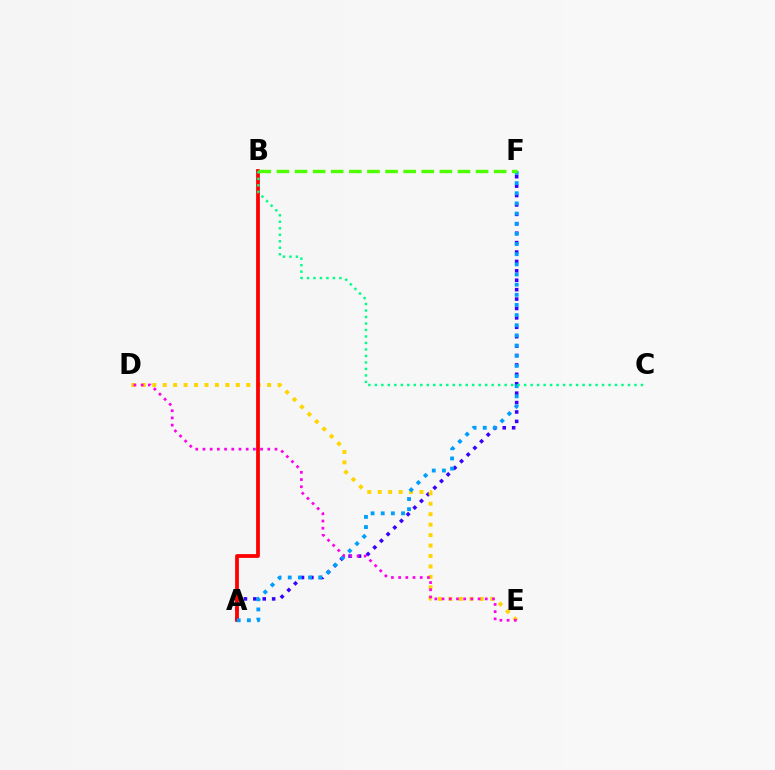{('A', 'F'): [{'color': '#3700ff', 'line_style': 'dotted', 'thickness': 2.56}, {'color': '#009eff', 'line_style': 'dotted', 'thickness': 2.76}], ('D', 'E'): [{'color': '#ffd500', 'line_style': 'dotted', 'thickness': 2.84}, {'color': '#ff00ed', 'line_style': 'dotted', 'thickness': 1.96}], ('A', 'B'): [{'color': '#ff0000', 'line_style': 'solid', 'thickness': 2.71}], ('B', 'F'): [{'color': '#4fff00', 'line_style': 'dashed', 'thickness': 2.46}], ('B', 'C'): [{'color': '#00ff86', 'line_style': 'dotted', 'thickness': 1.76}]}